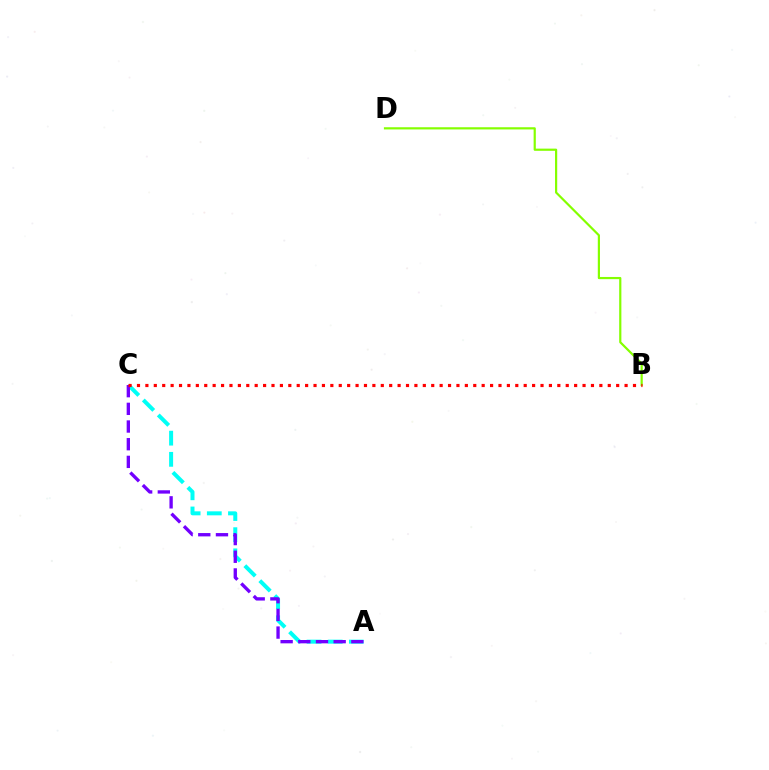{('B', 'D'): [{'color': '#84ff00', 'line_style': 'solid', 'thickness': 1.58}], ('A', 'C'): [{'color': '#00fff6', 'line_style': 'dashed', 'thickness': 2.88}, {'color': '#7200ff', 'line_style': 'dashed', 'thickness': 2.4}], ('B', 'C'): [{'color': '#ff0000', 'line_style': 'dotted', 'thickness': 2.28}]}